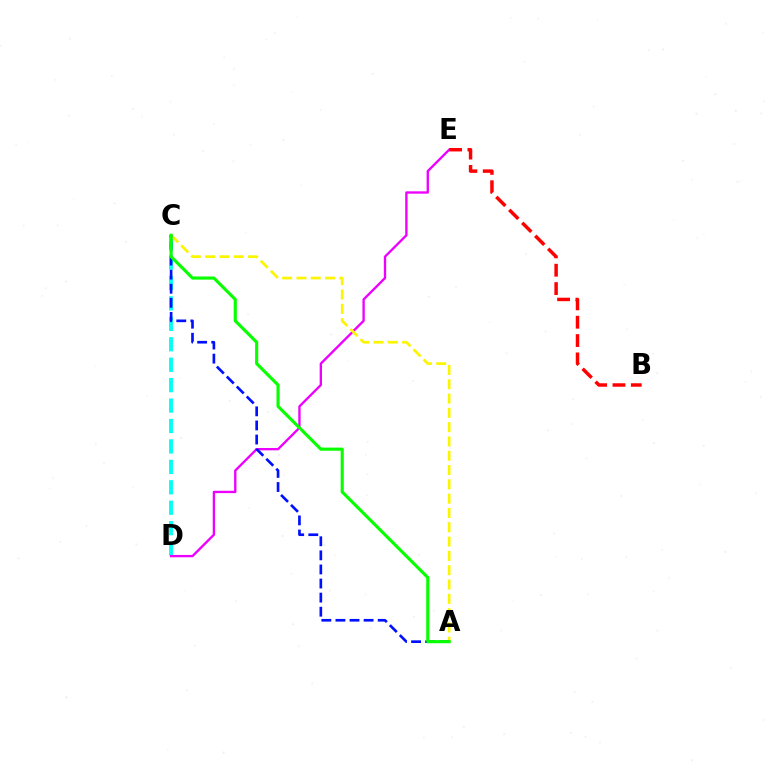{('C', 'D'): [{'color': '#00fff6', 'line_style': 'dashed', 'thickness': 2.78}], ('D', 'E'): [{'color': '#ee00ff', 'line_style': 'solid', 'thickness': 1.69}], ('A', 'C'): [{'color': '#fcf500', 'line_style': 'dashed', 'thickness': 1.94}, {'color': '#0010ff', 'line_style': 'dashed', 'thickness': 1.91}, {'color': '#08ff00', 'line_style': 'solid', 'thickness': 2.25}], ('B', 'E'): [{'color': '#ff0000', 'line_style': 'dashed', 'thickness': 2.49}]}